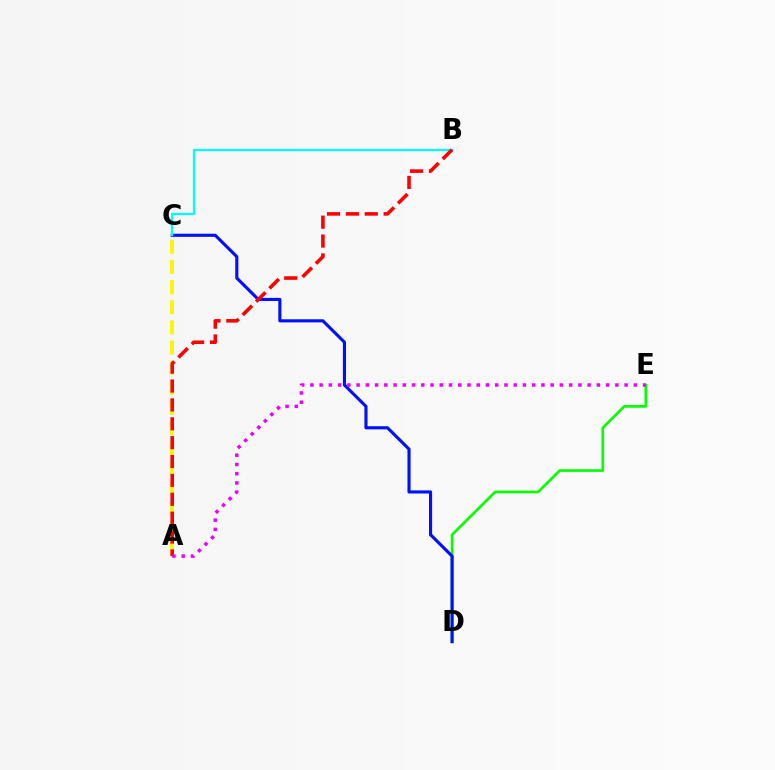{('D', 'E'): [{'color': '#08ff00', 'line_style': 'solid', 'thickness': 1.94}], ('C', 'D'): [{'color': '#0010ff', 'line_style': 'solid', 'thickness': 2.25}], ('A', 'C'): [{'color': '#fcf500', 'line_style': 'dashed', 'thickness': 2.74}], ('B', 'C'): [{'color': '#00fff6', 'line_style': 'solid', 'thickness': 1.63}], ('A', 'B'): [{'color': '#ff0000', 'line_style': 'dashed', 'thickness': 2.56}], ('A', 'E'): [{'color': '#ee00ff', 'line_style': 'dotted', 'thickness': 2.51}]}